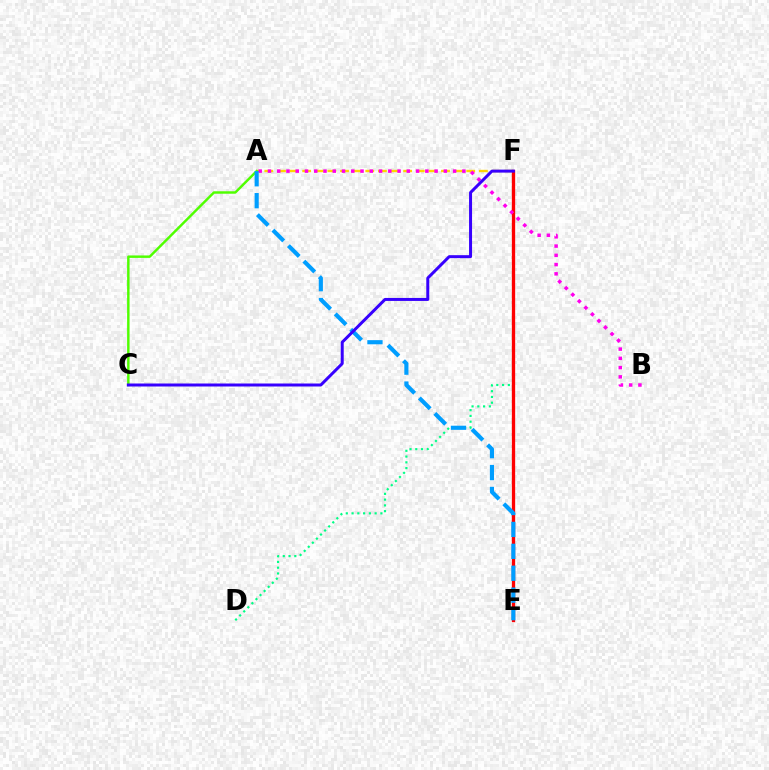{('A', 'F'): [{'color': '#ffd500', 'line_style': 'dashed', 'thickness': 1.71}], ('D', 'F'): [{'color': '#00ff86', 'line_style': 'dotted', 'thickness': 1.57}], ('E', 'F'): [{'color': '#ff0000', 'line_style': 'solid', 'thickness': 2.38}], ('A', 'C'): [{'color': '#4fff00', 'line_style': 'solid', 'thickness': 1.76}], ('A', 'B'): [{'color': '#ff00ed', 'line_style': 'dotted', 'thickness': 2.52}], ('A', 'E'): [{'color': '#009eff', 'line_style': 'dashed', 'thickness': 2.98}], ('C', 'F'): [{'color': '#3700ff', 'line_style': 'solid', 'thickness': 2.15}]}